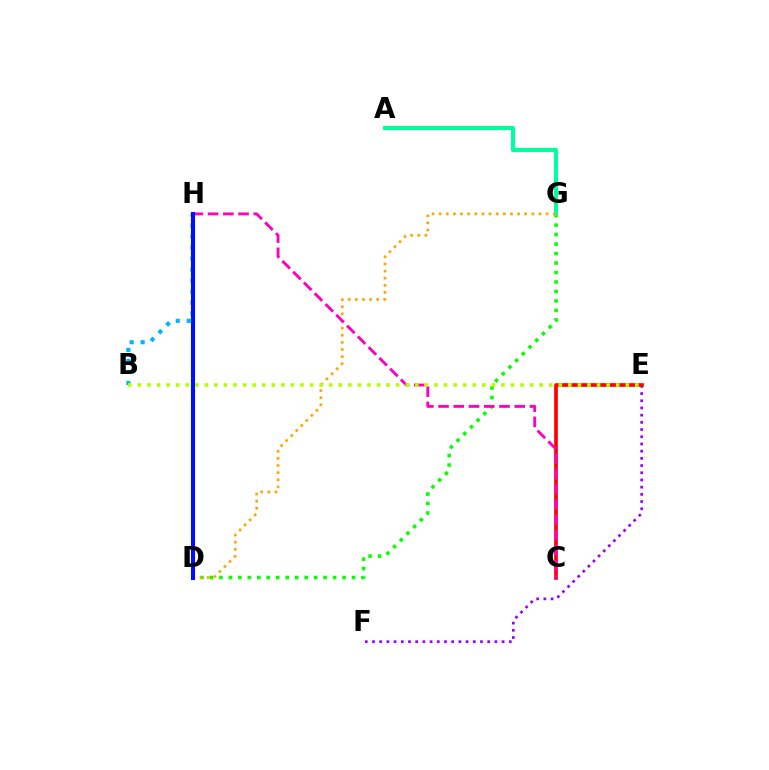{('B', 'H'): [{'color': '#00b5ff', 'line_style': 'dotted', 'thickness': 2.99}], ('E', 'F'): [{'color': '#9b00ff', 'line_style': 'dotted', 'thickness': 1.96}], ('D', 'G'): [{'color': '#08ff00', 'line_style': 'dotted', 'thickness': 2.57}, {'color': '#ffa500', 'line_style': 'dotted', 'thickness': 1.94}], ('C', 'E'): [{'color': '#ff0000', 'line_style': 'solid', 'thickness': 2.63}], ('A', 'G'): [{'color': '#00ff9d', 'line_style': 'solid', 'thickness': 2.95}], ('C', 'H'): [{'color': '#ff00bd', 'line_style': 'dashed', 'thickness': 2.07}], ('D', 'H'): [{'color': '#0010ff', 'line_style': 'solid', 'thickness': 2.94}], ('B', 'E'): [{'color': '#b3ff00', 'line_style': 'dotted', 'thickness': 2.6}]}